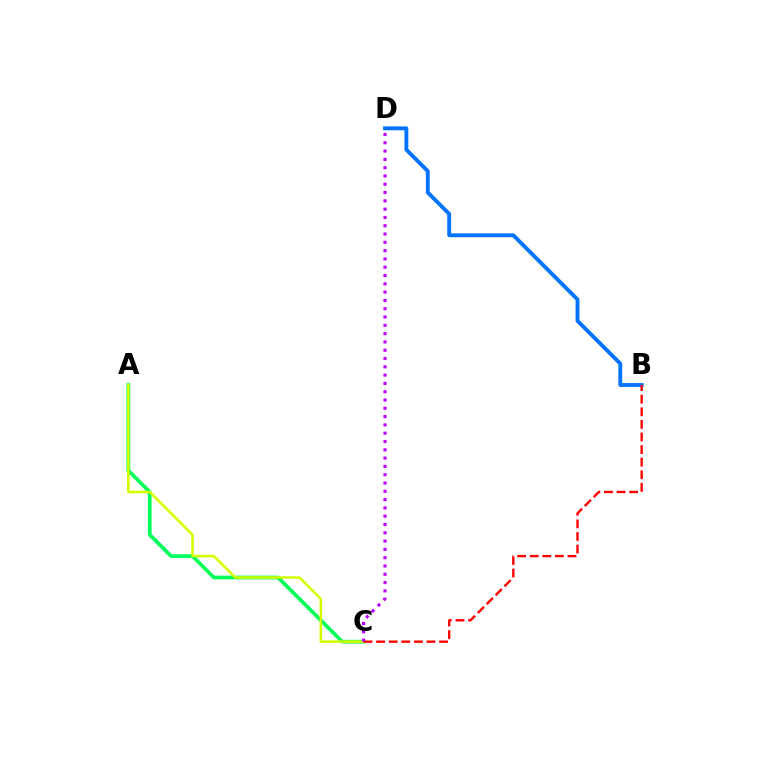{('A', 'C'): [{'color': '#00ff5c', 'line_style': 'solid', 'thickness': 2.68}, {'color': '#d1ff00', 'line_style': 'solid', 'thickness': 1.84}], ('B', 'D'): [{'color': '#0074ff', 'line_style': 'solid', 'thickness': 2.78}], ('B', 'C'): [{'color': '#ff0000', 'line_style': 'dashed', 'thickness': 1.71}], ('C', 'D'): [{'color': '#b900ff', 'line_style': 'dotted', 'thickness': 2.25}]}